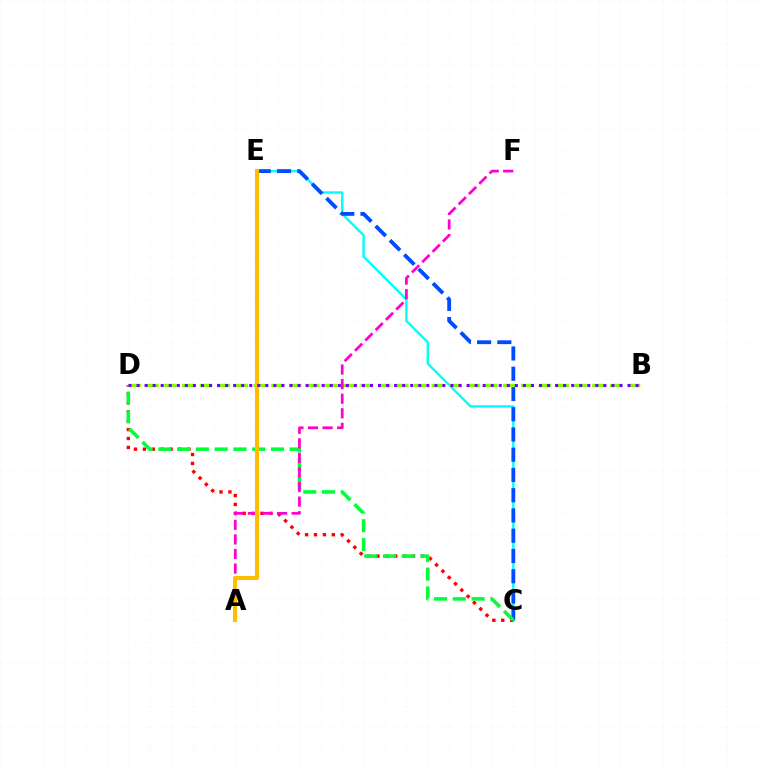{('C', 'E'): [{'color': '#00fff6', 'line_style': 'solid', 'thickness': 1.72}, {'color': '#004bff', 'line_style': 'dashed', 'thickness': 2.75}], ('C', 'D'): [{'color': '#ff0000', 'line_style': 'dotted', 'thickness': 2.42}, {'color': '#00ff39', 'line_style': 'dashed', 'thickness': 2.55}], ('B', 'D'): [{'color': '#84ff00', 'line_style': 'dashed', 'thickness': 2.42}, {'color': '#7200ff', 'line_style': 'dotted', 'thickness': 2.19}], ('A', 'F'): [{'color': '#ff00cf', 'line_style': 'dashed', 'thickness': 1.98}], ('A', 'E'): [{'color': '#ffbd00', 'line_style': 'solid', 'thickness': 2.94}]}